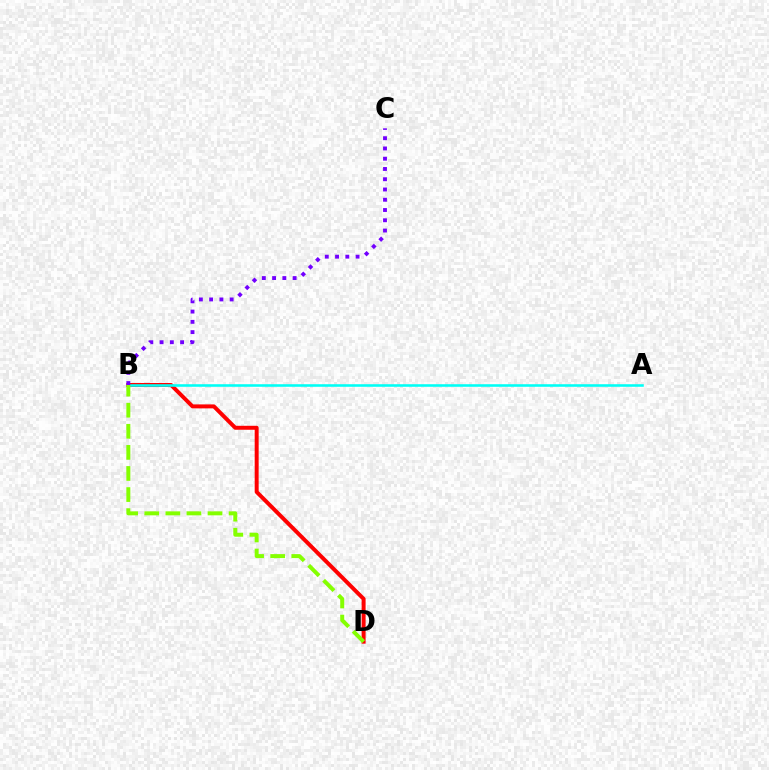{('B', 'D'): [{'color': '#ff0000', 'line_style': 'solid', 'thickness': 2.86}, {'color': '#84ff00', 'line_style': 'dashed', 'thickness': 2.87}], ('A', 'B'): [{'color': '#00fff6', 'line_style': 'solid', 'thickness': 1.85}], ('B', 'C'): [{'color': '#7200ff', 'line_style': 'dotted', 'thickness': 2.79}]}